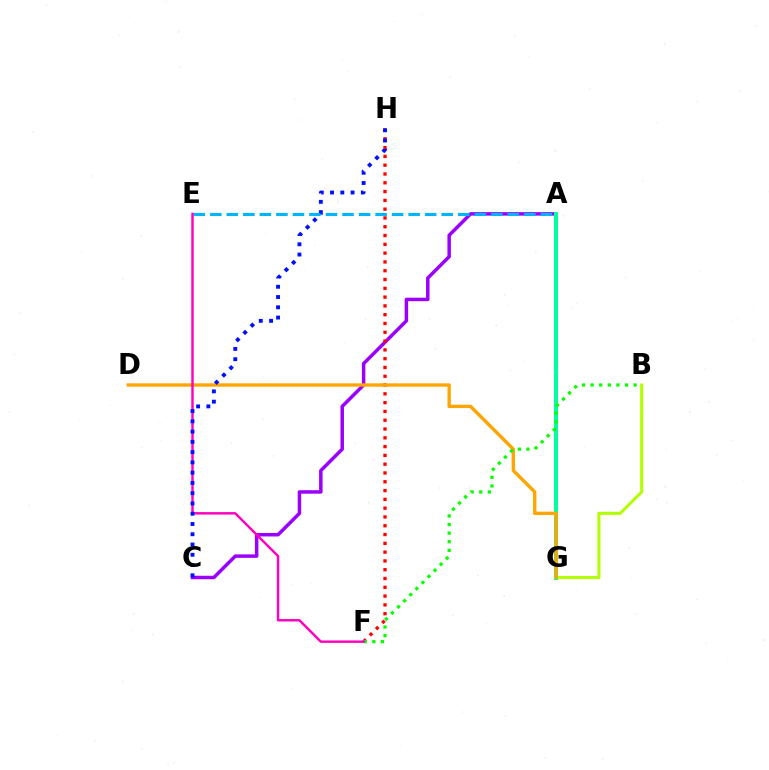{('A', 'C'): [{'color': '#9b00ff', 'line_style': 'solid', 'thickness': 2.51}], ('B', 'G'): [{'color': '#b3ff00', 'line_style': 'solid', 'thickness': 2.21}], ('A', 'E'): [{'color': '#00b5ff', 'line_style': 'dashed', 'thickness': 2.25}], ('A', 'G'): [{'color': '#00ff9d', 'line_style': 'solid', 'thickness': 2.87}], ('F', 'H'): [{'color': '#ff0000', 'line_style': 'dotted', 'thickness': 2.39}], ('D', 'G'): [{'color': '#ffa500', 'line_style': 'solid', 'thickness': 2.42}], ('B', 'F'): [{'color': '#08ff00', 'line_style': 'dotted', 'thickness': 2.34}], ('E', 'F'): [{'color': '#ff00bd', 'line_style': 'solid', 'thickness': 1.75}], ('C', 'H'): [{'color': '#0010ff', 'line_style': 'dotted', 'thickness': 2.79}]}